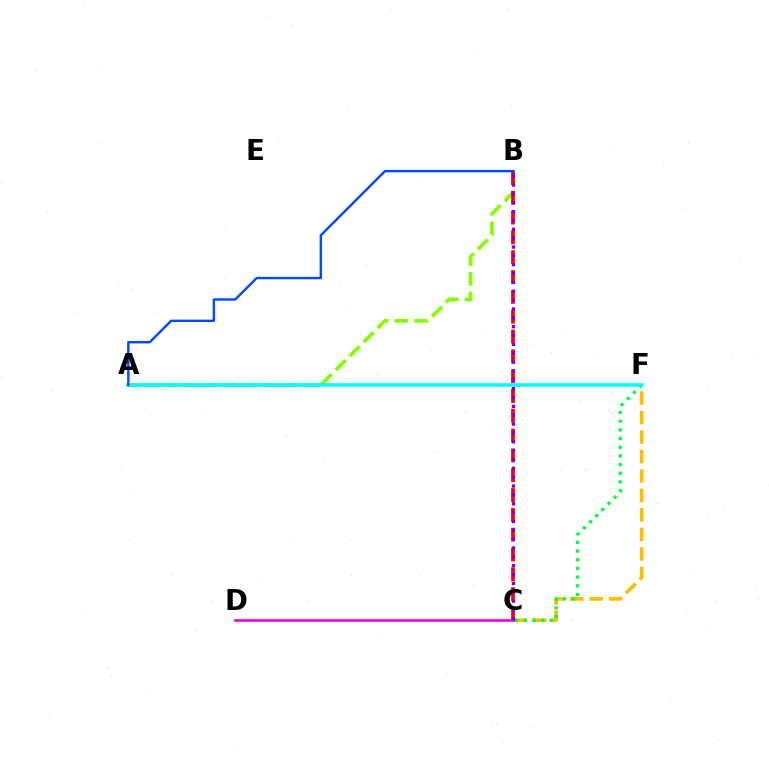{('A', 'B'): [{'color': '#84ff00', 'line_style': 'dashed', 'thickness': 2.68}, {'color': '#004bff', 'line_style': 'solid', 'thickness': 1.75}], ('B', 'C'): [{'color': '#ff0000', 'line_style': 'dashed', 'thickness': 2.69}, {'color': '#7200ff', 'line_style': 'dotted', 'thickness': 2.41}], ('C', 'F'): [{'color': '#ffbd00', 'line_style': 'dashed', 'thickness': 2.65}, {'color': '#00ff39', 'line_style': 'dotted', 'thickness': 2.36}], ('C', 'D'): [{'color': '#ff00cf', 'line_style': 'solid', 'thickness': 1.88}], ('A', 'F'): [{'color': '#00fff6', 'line_style': 'solid', 'thickness': 2.54}]}